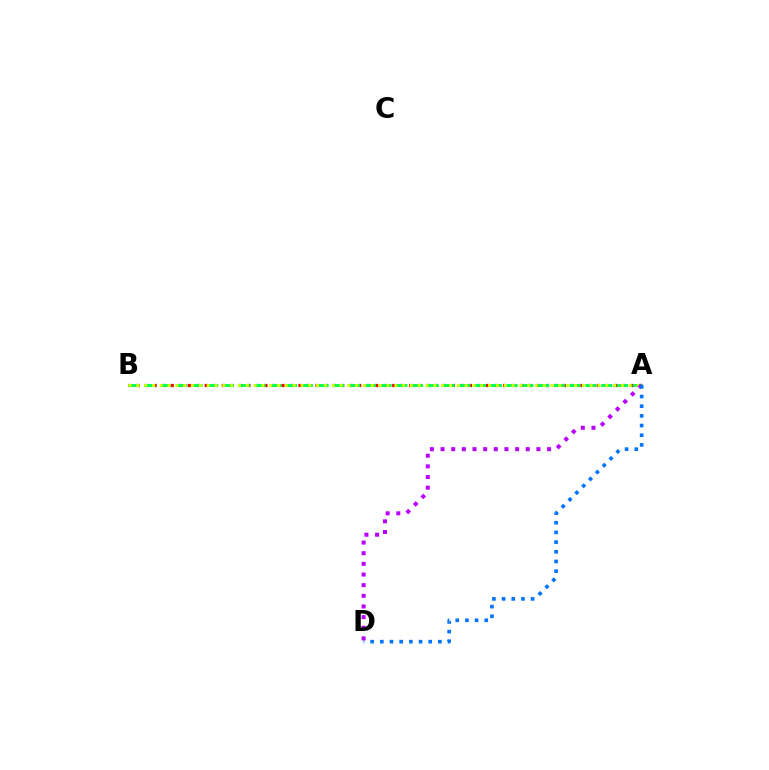{('A', 'B'): [{'color': '#ff0000', 'line_style': 'dotted', 'thickness': 2.32}, {'color': '#00ff5c', 'line_style': 'dashed', 'thickness': 2.14}, {'color': '#d1ff00', 'line_style': 'dotted', 'thickness': 2.12}], ('A', 'D'): [{'color': '#b900ff', 'line_style': 'dotted', 'thickness': 2.89}, {'color': '#0074ff', 'line_style': 'dotted', 'thickness': 2.63}]}